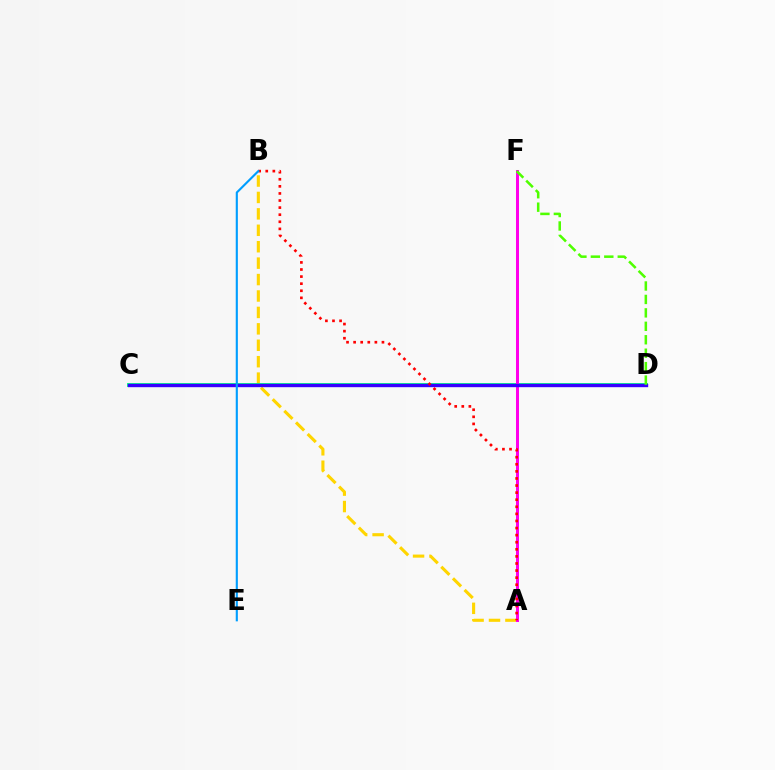{('A', 'B'): [{'color': '#ffd500', 'line_style': 'dashed', 'thickness': 2.23}, {'color': '#ff0000', 'line_style': 'dotted', 'thickness': 1.93}], ('C', 'D'): [{'color': '#00ff86', 'line_style': 'solid', 'thickness': 2.79}, {'color': '#3700ff', 'line_style': 'solid', 'thickness': 2.43}], ('A', 'F'): [{'color': '#ff00ed', 'line_style': 'solid', 'thickness': 2.17}], ('B', 'E'): [{'color': '#009eff', 'line_style': 'solid', 'thickness': 1.53}], ('D', 'F'): [{'color': '#4fff00', 'line_style': 'dashed', 'thickness': 1.83}]}